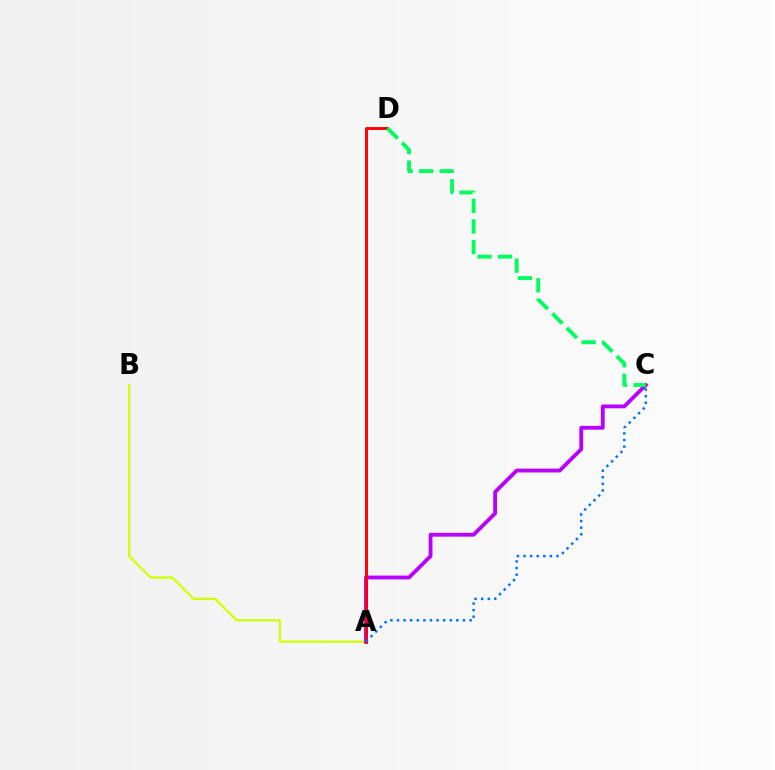{('A', 'B'): [{'color': '#d1ff00', 'line_style': 'solid', 'thickness': 1.61}], ('A', 'C'): [{'color': '#b900ff', 'line_style': 'solid', 'thickness': 2.75}, {'color': '#0074ff', 'line_style': 'dotted', 'thickness': 1.79}], ('A', 'D'): [{'color': '#ff0000', 'line_style': 'solid', 'thickness': 2.08}], ('C', 'D'): [{'color': '#00ff5c', 'line_style': 'dashed', 'thickness': 2.79}]}